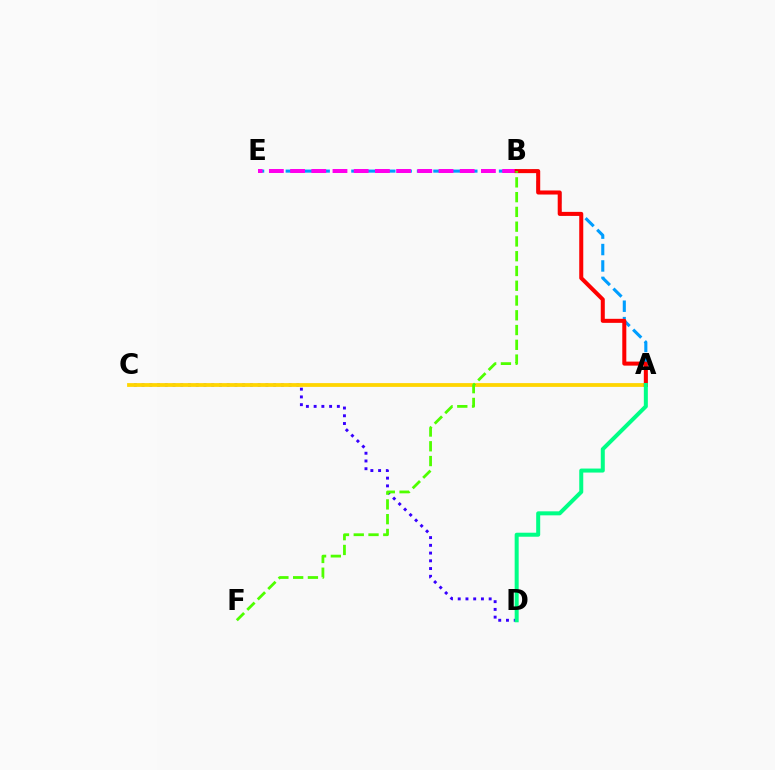{('C', 'D'): [{'color': '#3700ff', 'line_style': 'dotted', 'thickness': 2.1}], ('A', 'C'): [{'color': '#ffd500', 'line_style': 'solid', 'thickness': 2.72}], ('A', 'E'): [{'color': '#009eff', 'line_style': 'dashed', 'thickness': 2.23}], ('B', 'E'): [{'color': '#ff00ed', 'line_style': 'dashed', 'thickness': 2.88}], ('A', 'B'): [{'color': '#ff0000', 'line_style': 'solid', 'thickness': 2.9}], ('A', 'D'): [{'color': '#00ff86', 'line_style': 'solid', 'thickness': 2.89}], ('B', 'F'): [{'color': '#4fff00', 'line_style': 'dashed', 'thickness': 2.01}]}